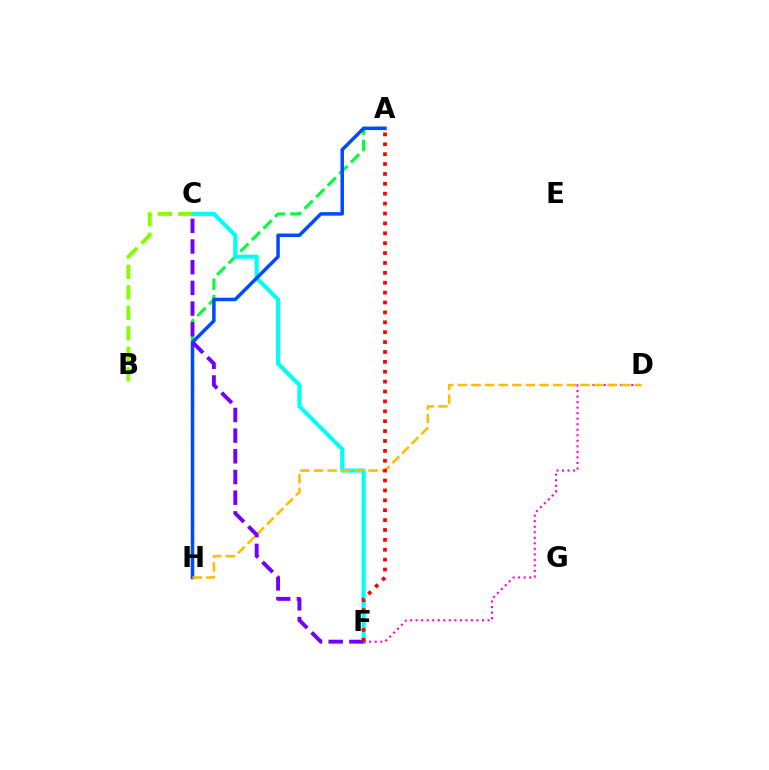{('A', 'H'): [{'color': '#00ff39', 'line_style': 'dashed', 'thickness': 2.23}, {'color': '#004bff', 'line_style': 'solid', 'thickness': 2.52}], ('C', 'F'): [{'color': '#00fff6', 'line_style': 'solid', 'thickness': 2.96}, {'color': '#7200ff', 'line_style': 'dashed', 'thickness': 2.81}], ('B', 'C'): [{'color': '#84ff00', 'line_style': 'dashed', 'thickness': 2.78}], ('D', 'F'): [{'color': '#ff00cf', 'line_style': 'dotted', 'thickness': 1.5}], ('D', 'H'): [{'color': '#ffbd00', 'line_style': 'dashed', 'thickness': 1.85}], ('A', 'F'): [{'color': '#ff0000', 'line_style': 'dotted', 'thickness': 2.69}]}